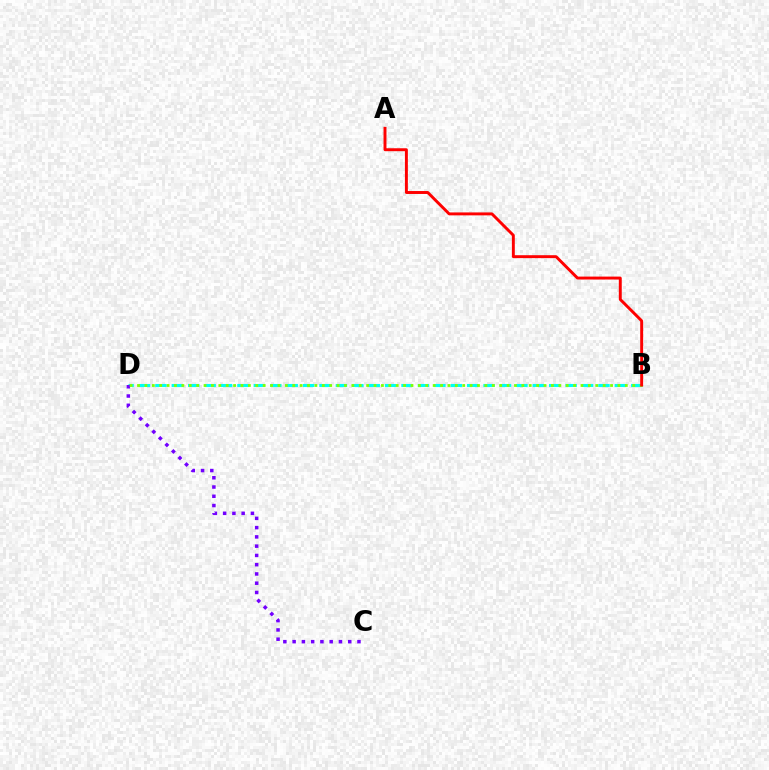{('B', 'D'): [{'color': '#00fff6', 'line_style': 'dashed', 'thickness': 2.23}, {'color': '#84ff00', 'line_style': 'dotted', 'thickness': 2.01}], ('C', 'D'): [{'color': '#7200ff', 'line_style': 'dotted', 'thickness': 2.52}], ('A', 'B'): [{'color': '#ff0000', 'line_style': 'solid', 'thickness': 2.11}]}